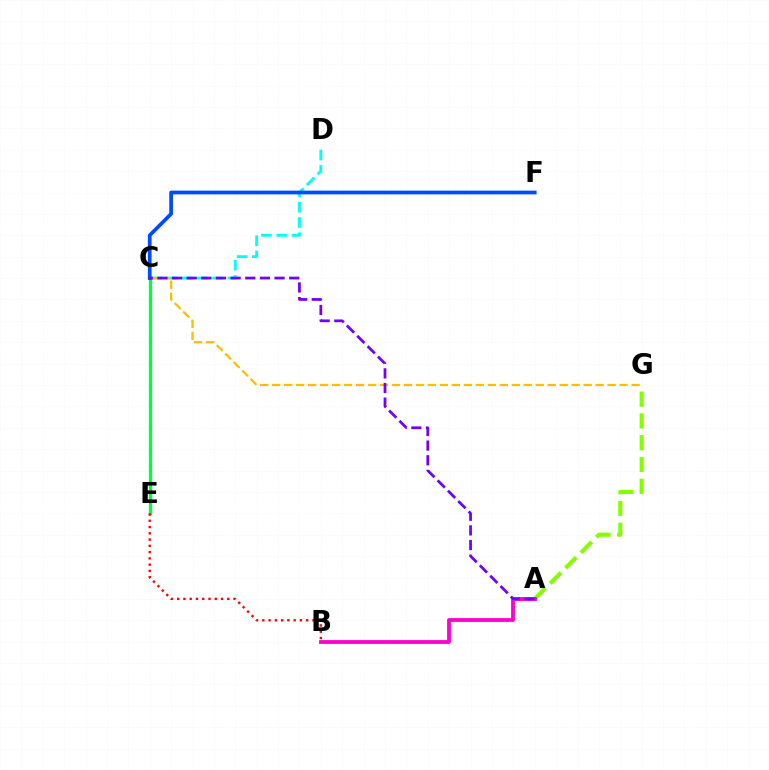{('A', 'G'): [{'color': '#84ff00', 'line_style': 'dashed', 'thickness': 2.96}], ('C', 'E'): [{'color': '#00ff39', 'line_style': 'solid', 'thickness': 2.38}], ('C', 'D'): [{'color': '#00fff6', 'line_style': 'dashed', 'thickness': 2.07}], ('A', 'B'): [{'color': '#ff00cf', 'line_style': 'solid', 'thickness': 2.75}], ('C', 'G'): [{'color': '#ffbd00', 'line_style': 'dashed', 'thickness': 1.63}], ('C', 'F'): [{'color': '#004bff', 'line_style': 'solid', 'thickness': 2.69}], ('A', 'C'): [{'color': '#7200ff', 'line_style': 'dashed', 'thickness': 1.99}], ('B', 'E'): [{'color': '#ff0000', 'line_style': 'dotted', 'thickness': 1.7}]}